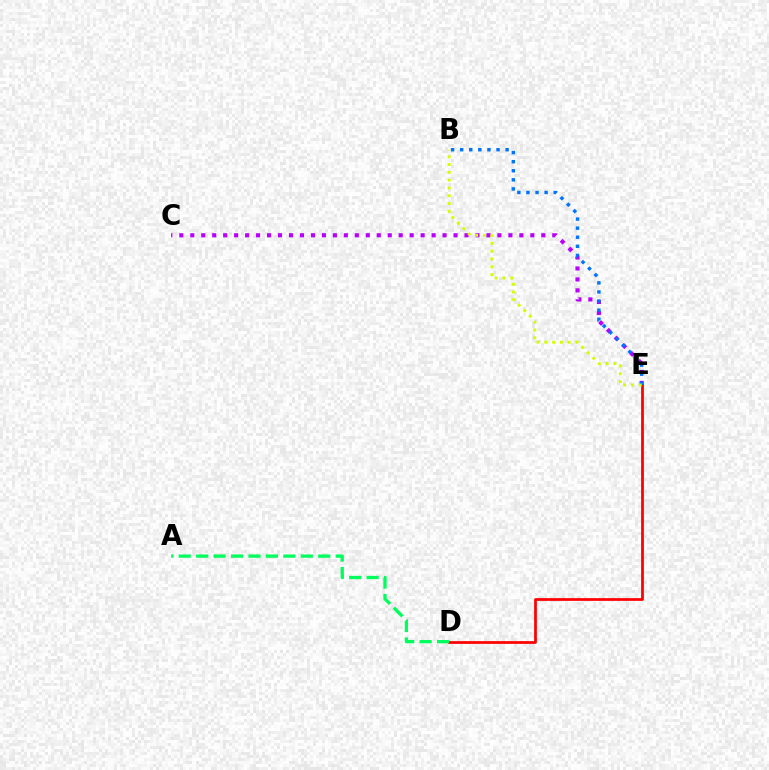{('C', 'E'): [{'color': '#b900ff', 'line_style': 'dotted', 'thickness': 2.98}], ('D', 'E'): [{'color': '#ff0000', 'line_style': 'solid', 'thickness': 1.98}], ('A', 'D'): [{'color': '#00ff5c', 'line_style': 'dashed', 'thickness': 2.37}], ('B', 'E'): [{'color': '#0074ff', 'line_style': 'dotted', 'thickness': 2.47}, {'color': '#d1ff00', 'line_style': 'dotted', 'thickness': 2.12}]}